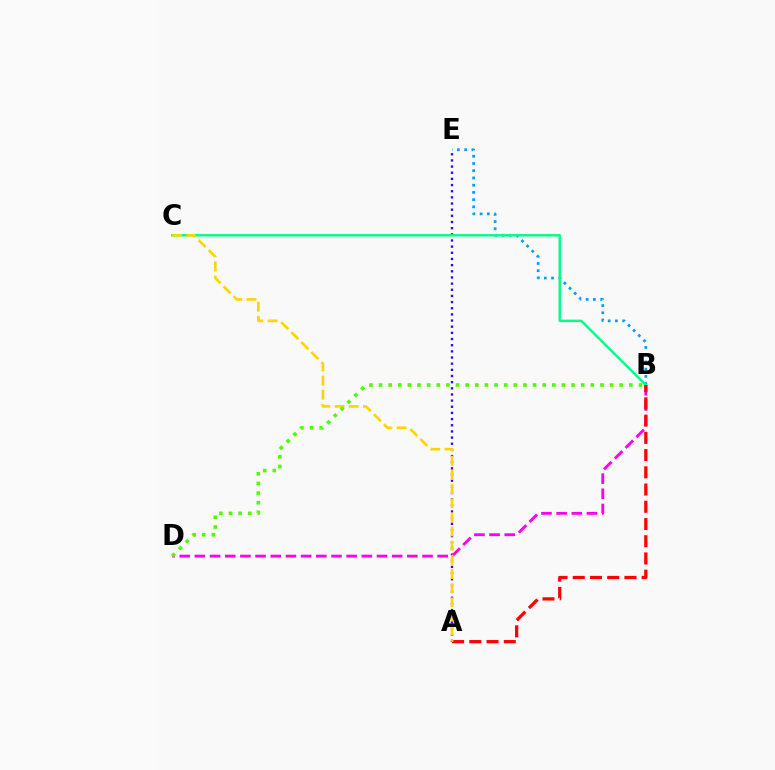{('B', 'E'): [{'color': '#009eff', 'line_style': 'dotted', 'thickness': 1.97}], ('A', 'E'): [{'color': '#3700ff', 'line_style': 'dotted', 'thickness': 1.67}], ('B', 'D'): [{'color': '#ff00ed', 'line_style': 'dashed', 'thickness': 2.06}, {'color': '#4fff00', 'line_style': 'dotted', 'thickness': 2.62}], ('B', 'C'): [{'color': '#00ff86', 'line_style': 'solid', 'thickness': 1.76}], ('A', 'B'): [{'color': '#ff0000', 'line_style': 'dashed', 'thickness': 2.34}], ('A', 'C'): [{'color': '#ffd500', 'line_style': 'dashed', 'thickness': 1.92}]}